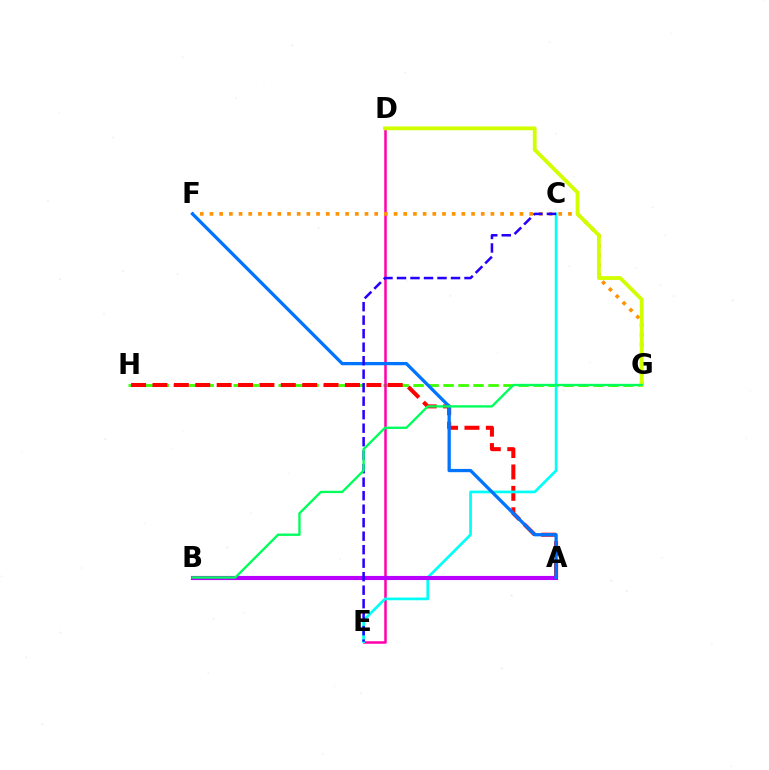{('G', 'H'): [{'color': '#3dff00', 'line_style': 'dashed', 'thickness': 2.04}], ('A', 'H'): [{'color': '#ff0000', 'line_style': 'dashed', 'thickness': 2.91}], ('D', 'E'): [{'color': '#ff00ac', 'line_style': 'solid', 'thickness': 1.8}], ('F', 'G'): [{'color': '#ff9400', 'line_style': 'dotted', 'thickness': 2.63}], ('D', 'G'): [{'color': '#d1ff00', 'line_style': 'solid', 'thickness': 2.74}], ('C', 'E'): [{'color': '#00fff6', 'line_style': 'solid', 'thickness': 1.95}, {'color': '#2500ff', 'line_style': 'dashed', 'thickness': 1.83}], ('A', 'B'): [{'color': '#b900ff', 'line_style': 'solid', 'thickness': 2.97}], ('A', 'F'): [{'color': '#0074ff', 'line_style': 'solid', 'thickness': 2.36}], ('B', 'G'): [{'color': '#00ff5c', 'line_style': 'solid', 'thickness': 1.69}]}